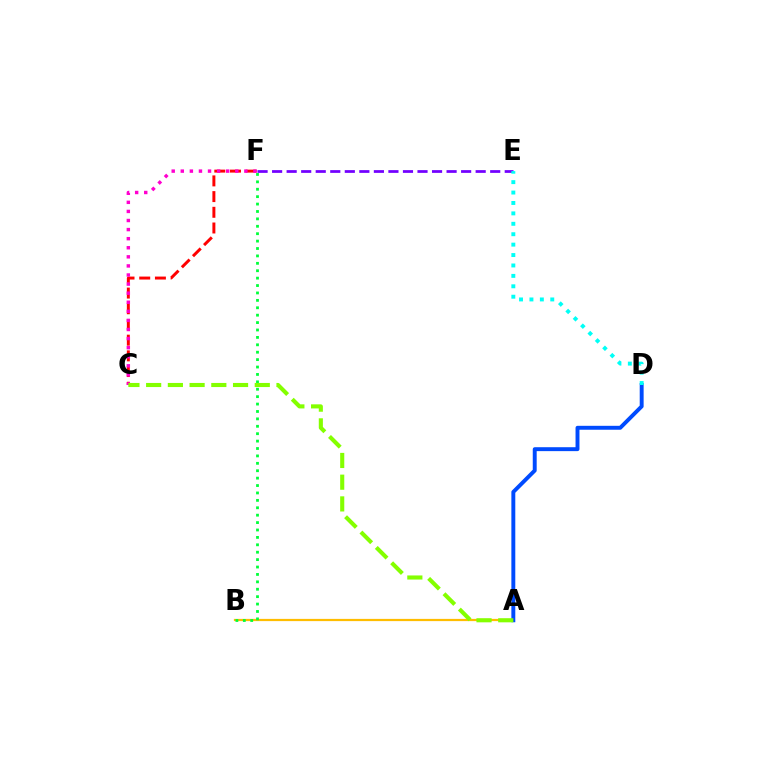{('A', 'B'): [{'color': '#ffbd00', 'line_style': 'solid', 'thickness': 1.6}], ('C', 'F'): [{'color': '#ff0000', 'line_style': 'dashed', 'thickness': 2.13}, {'color': '#ff00cf', 'line_style': 'dotted', 'thickness': 2.47}], ('B', 'F'): [{'color': '#00ff39', 'line_style': 'dotted', 'thickness': 2.01}], ('E', 'F'): [{'color': '#7200ff', 'line_style': 'dashed', 'thickness': 1.98}], ('A', 'D'): [{'color': '#004bff', 'line_style': 'solid', 'thickness': 2.82}], ('D', 'E'): [{'color': '#00fff6', 'line_style': 'dotted', 'thickness': 2.83}], ('A', 'C'): [{'color': '#84ff00', 'line_style': 'dashed', 'thickness': 2.95}]}